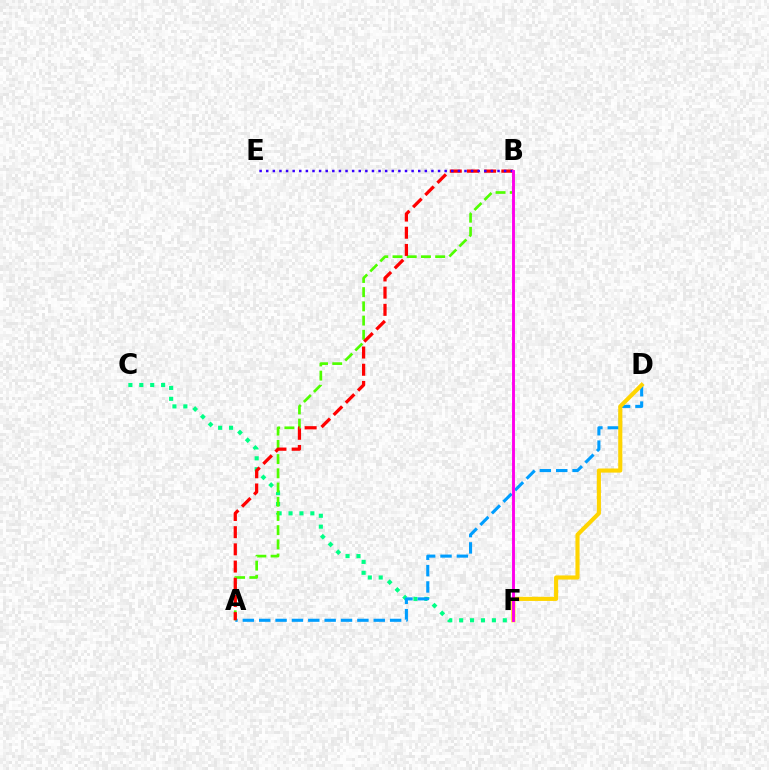{('C', 'F'): [{'color': '#00ff86', 'line_style': 'dotted', 'thickness': 2.96}], ('A', 'D'): [{'color': '#009eff', 'line_style': 'dashed', 'thickness': 2.22}], ('A', 'B'): [{'color': '#4fff00', 'line_style': 'dashed', 'thickness': 1.93}, {'color': '#ff0000', 'line_style': 'dashed', 'thickness': 2.34}], ('D', 'F'): [{'color': '#ffd500', 'line_style': 'solid', 'thickness': 2.96}], ('B', 'E'): [{'color': '#3700ff', 'line_style': 'dotted', 'thickness': 1.8}], ('B', 'F'): [{'color': '#ff00ed', 'line_style': 'solid', 'thickness': 2.09}]}